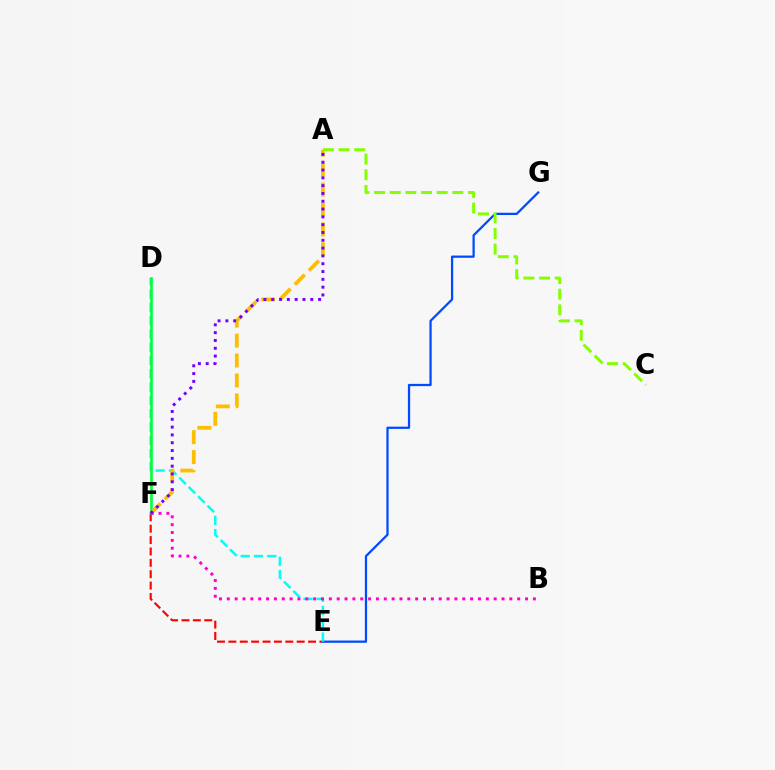{('E', 'F'): [{'color': '#ff0000', 'line_style': 'dashed', 'thickness': 1.55}], ('E', 'G'): [{'color': '#004bff', 'line_style': 'solid', 'thickness': 1.63}], ('D', 'E'): [{'color': '#00fff6', 'line_style': 'dashed', 'thickness': 1.8}], ('D', 'F'): [{'color': '#00ff39', 'line_style': 'solid', 'thickness': 1.88}], ('A', 'F'): [{'color': '#ffbd00', 'line_style': 'dashed', 'thickness': 2.71}, {'color': '#7200ff', 'line_style': 'dotted', 'thickness': 2.12}], ('A', 'C'): [{'color': '#84ff00', 'line_style': 'dashed', 'thickness': 2.13}], ('B', 'F'): [{'color': '#ff00cf', 'line_style': 'dotted', 'thickness': 2.13}]}